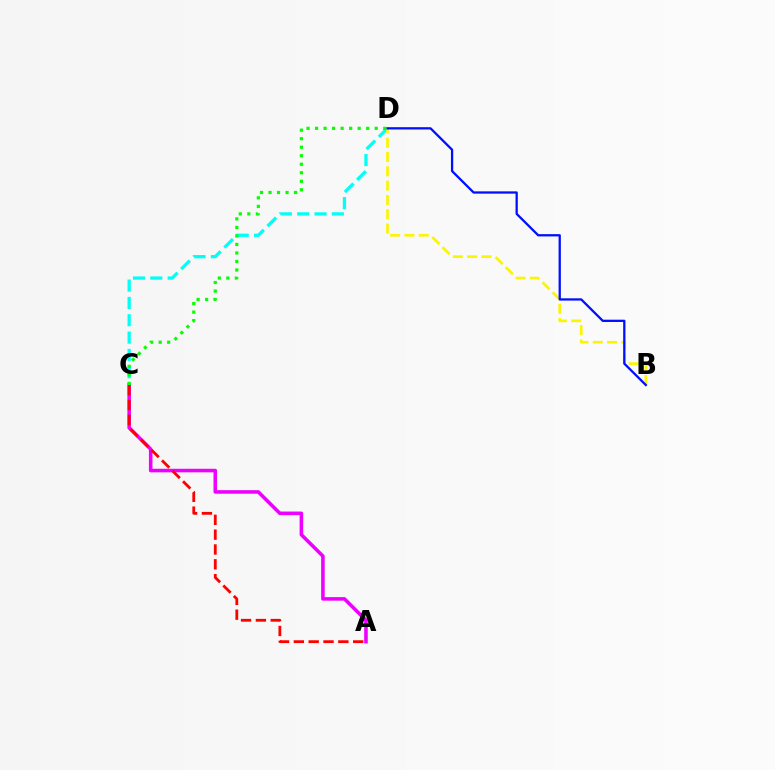{('A', 'C'): [{'color': '#ee00ff', 'line_style': 'solid', 'thickness': 2.57}, {'color': '#ff0000', 'line_style': 'dashed', 'thickness': 2.02}], ('C', 'D'): [{'color': '#00fff6', 'line_style': 'dashed', 'thickness': 2.35}, {'color': '#08ff00', 'line_style': 'dotted', 'thickness': 2.31}], ('B', 'D'): [{'color': '#fcf500', 'line_style': 'dashed', 'thickness': 1.94}, {'color': '#0010ff', 'line_style': 'solid', 'thickness': 1.64}]}